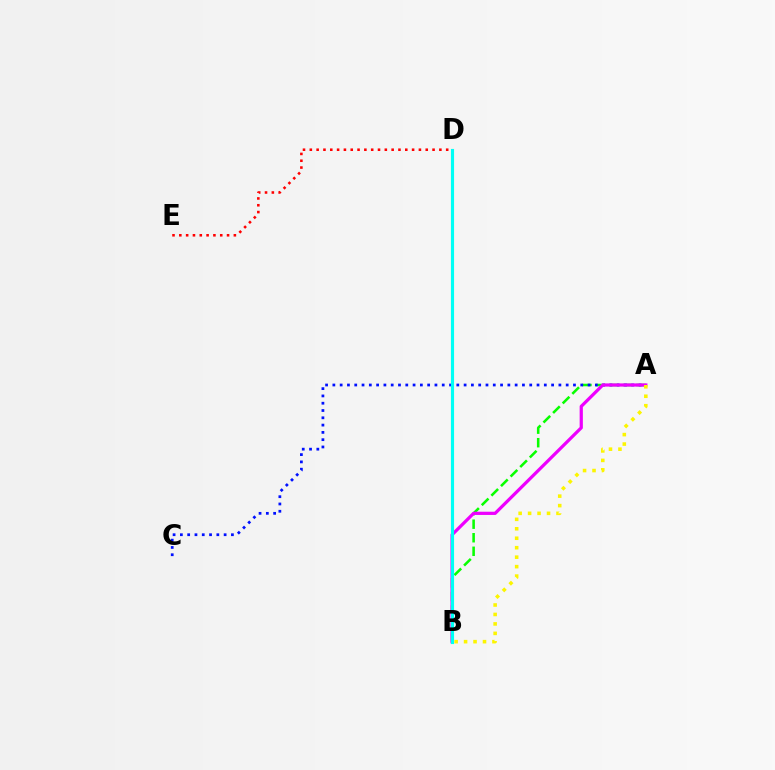{('A', 'B'): [{'color': '#08ff00', 'line_style': 'dashed', 'thickness': 1.84}, {'color': '#ee00ff', 'line_style': 'solid', 'thickness': 2.33}, {'color': '#fcf500', 'line_style': 'dotted', 'thickness': 2.57}], ('D', 'E'): [{'color': '#ff0000', 'line_style': 'dotted', 'thickness': 1.85}], ('A', 'C'): [{'color': '#0010ff', 'line_style': 'dotted', 'thickness': 1.98}], ('B', 'D'): [{'color': '#00fff6', 'line_style': 'solid', 'thickness': 2.26}]}